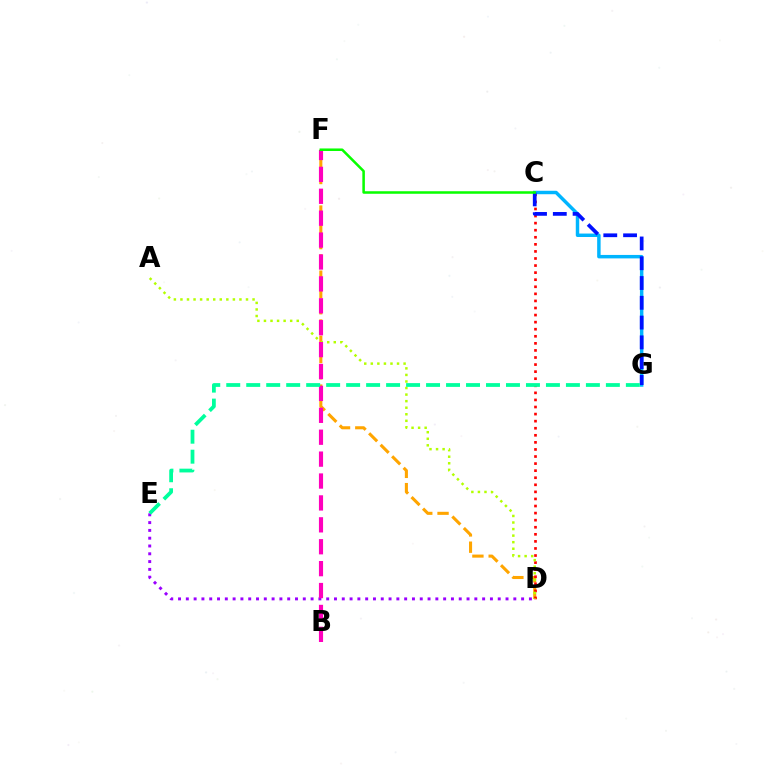{('D', 'F'): [{'color': '#ffa500', 'line_style': 'dashed', 'thickness': 2.21}], ('C', 'D'): [{'color': '#ff0000', 'line_style': 'dotted', 'thickness': 1.92}], ('C', 'G'): [{'color': '#00b5ff', 'line_style': 'solid', 'thickness': 2.49}, {'color': '#0010ff', 'line_style': 'dashed', 'thickness': 2.69}], ('A', 'D'): [{'color': '#b3ff00', 'line_style': 'dotted', 'thickness': 1.78}], ('D', 'E'): [{'color': '#9b00ff', 'line_style': 'dotted', 'thickness': 2.12}], ('B', 'F'): [{'color': '#ff00bd', 'line_style': 'dashed', 'thickness': 2.98}], ('E', 'G'): [{'color': '#00ff9d', 'line_style': 'dashed', 'thickness': 2.71}], ('C', 'F'): [{'color': '#08ff00', 'line_style': 'solid', 'thickness': 1.82}]}